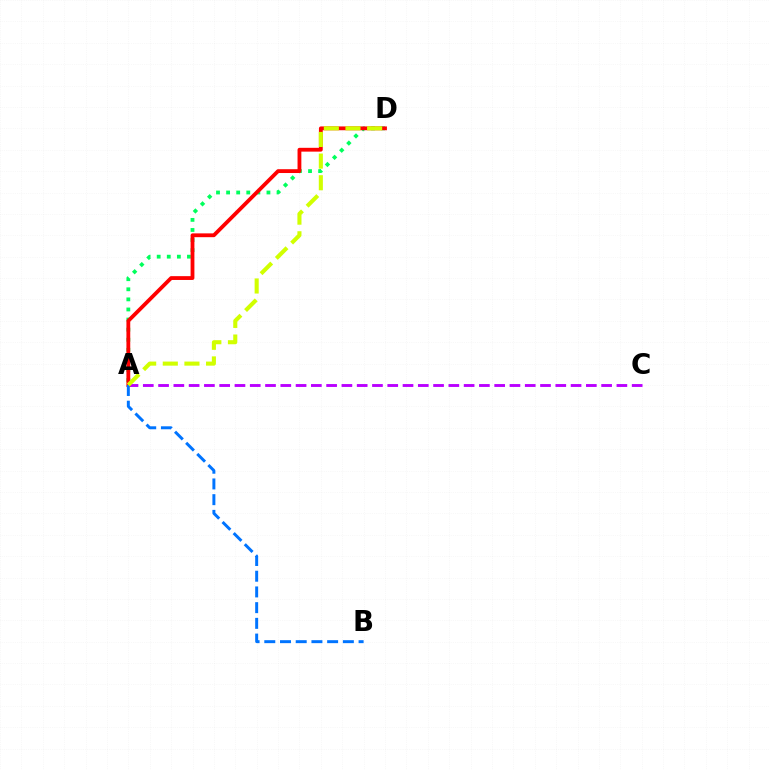{('A', 'D'): [{'color': '#00ff5c', 'line_style': 'dotted', 'thickness': 2.74}, {'color': '#ff0000', 'line_style': 'solid', 'thickness': 2.75}, {'color': '#d1ff00', 'line_style': 'dashed', 'thickness': 2.94}], ('A', 'C'): [{'color': '#b900ff', 'line_style': 'dashed', 'thickness': 2.08}], ('A', 'B'): [{'color': '#0074ff', 'line_style': 'dashed', 'thickness': 2.13}]}